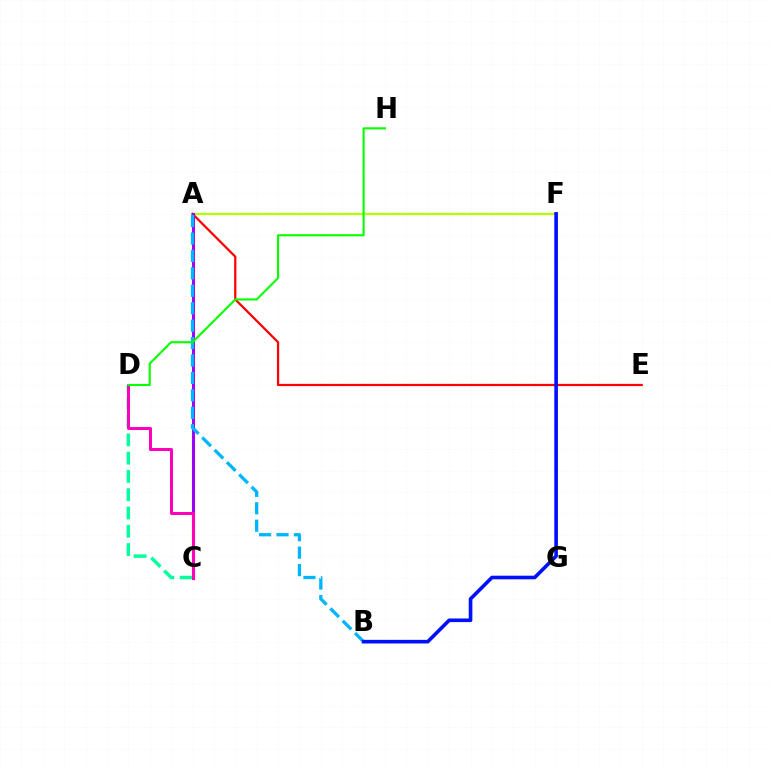{('C', 'D'): [{'color': '#00ff9d', 'line_style': 'dashed', 'thickness': 2.48}, {'color': '#ff00bd', 'line_style': 'solid', 'thickness': 2.17}], ('A', 'C'): [{'color': '#ffa500', 'line_style': 'solid', 'thickness': 2.28}, {'color': '#9b00ff', 'line_style': 'solid', 'thickness': 2.12}], ('A', 'F'): [{'color': '#b3ff00', 'line_style': 'solid', 'thickness': 1.59}], ('A', 'E'): [{'color': '#ff0000', 'line_style': 'solid', 'thickness': 1.61}], ('A', 'B'): [{'color': '#00b5ff', 'line_style': 'dashed', 'thickness': 2.37}], ('B', 'F'): [{'color': '#0010ff', 'line_style': 'solid', 'thickness': 2.61}], ('D', 'H'): [{'color': '#08ff00', 'line_style': 'solid', 'thickness': 1.53}]}